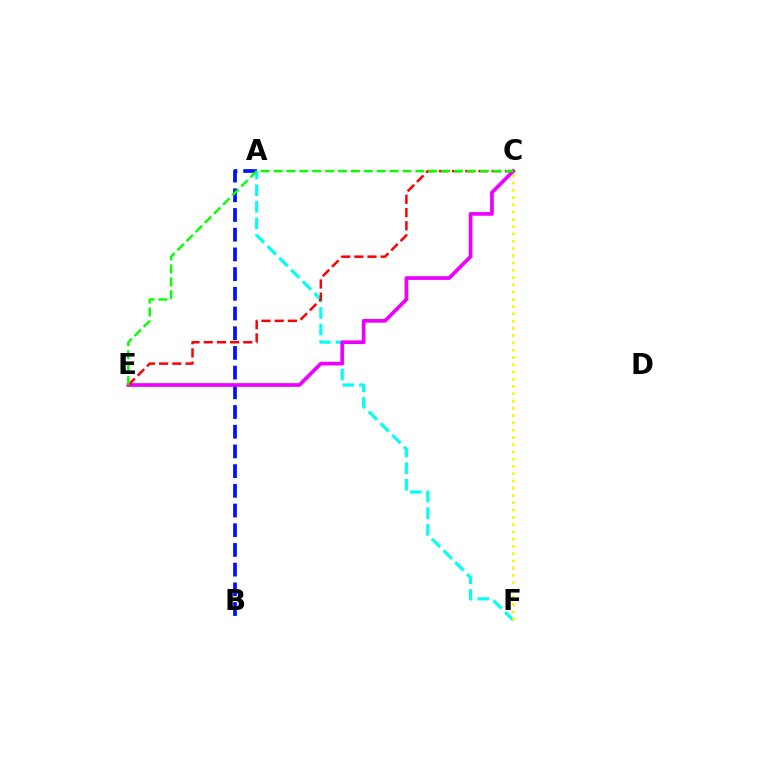{('A', 'B'): [{'color': '#0010ff', 'line_style': 'dashed', 'thickness': 2.68}], ('A', 'F'): [{'color': '#00fff6', 'line_style': 'dashed', 'thickness': 2.25}], ('C', 'E'): [{'color': '#ee00ff', 'line_style': 'solid', 'thickness': 2.66}, {'color': '#ff0000', 'line_style': 'dashed', 'thickness': 1.79}, {'color': '#08ff00', 'line_style': 'dashed', 'thickness': 1.75}], ('C', 'F'): [{'color': '#fcf500', 'line_style': 'dotted', 'thickness': 1.97}]}